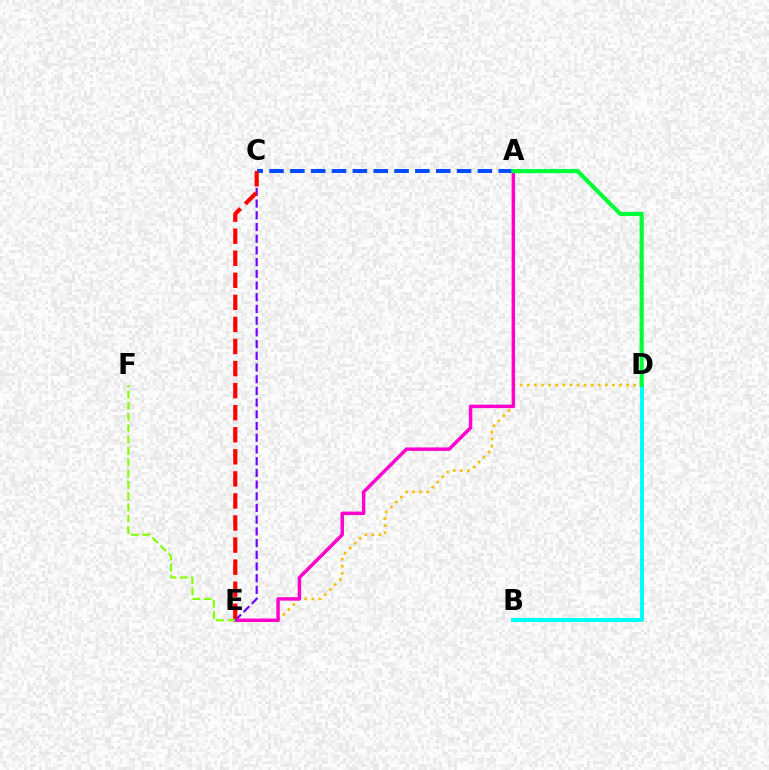{('D', 'E'): [{'color': '#ffbd00', 'line_style': 'dotted', 'thickness': 1.93}], ('A', 'E'): [{'color': '#ff00cf', 'line_style': 'solid', 'thickness': 2.49}], ('A', 'C'): [{'color': '#004bff', 'line_style': 'dashed', 'thickness': 2.83}], ('C', 'E'): [{'color': '#7200ff', 'line_style': 'dashed', 'thickness': 1.59}, {'color': '#ff0000', 'line_style': 'dashed', 'thickness': 3.0}], ('E', 'F'): [{'color': '#84ff00', 'line_style': 'dashed', 'thickness': 1.53}], ('B', 'D'): [{'color': '#00fff6', 'line_style': 'solid', 'thickness': 2.89}], ('A', 'D'): [{'color': '#00ff39', 'line_style': 'solid', 'thickness': 2.99}]}